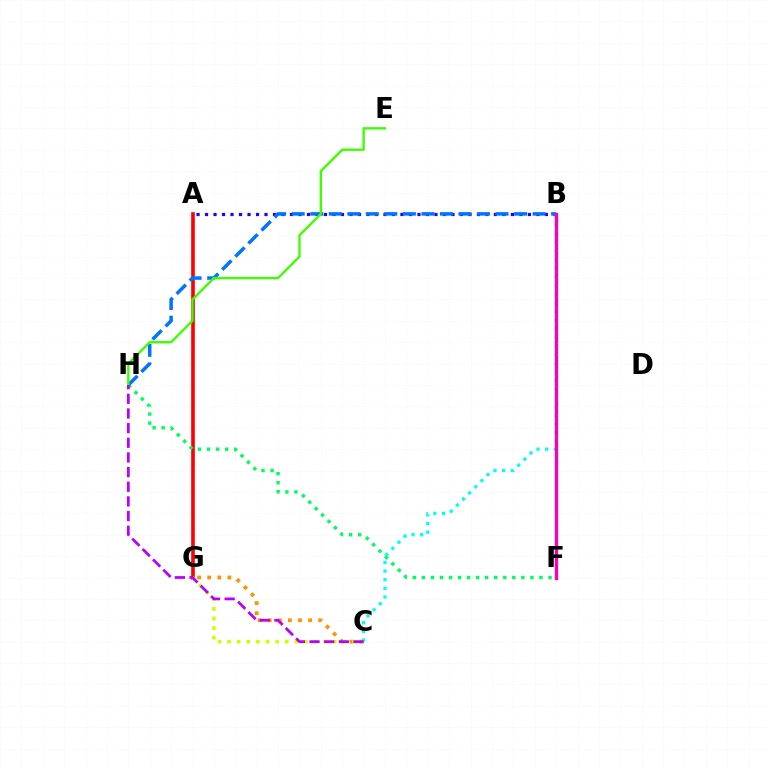{('A', 'B'): [{'color': '#2500ff', 'line_style': 'dotted', 'thickness': 2.31}], ('A', 'G'): [{'color': '#ff0000', 'line_style': 'solid', 'thickness': 2.61}], ('C', 'G'): [{'color': '#ff9400', 'line_style': 'dotted', 'thickness': 2.74}, {'color': '#d1ff00', 'line_style': 'dotted', 'thickness': 2.61}], ('B', 'C'): [{'color': '#00fff6', 'line_style': 'dotted', 'thickness': 2.35}], ('F', 'H'): [{'color': '#00ff5c', 'line_style': 'dotted', 'thickness': 2.46}], ('B', 'H'): [{'color': '#0074ff', 'line_style': 'dashed', 'thickness': 2.52}], ('E', 'H'): [{'color': '#3dff00', 'line_style': 'solid', 'thickness': 1.7}], ('B', 'F'): [{'color': '#ff00ac', 'line_style': 'solid', 'thickness': 2.4}], ('C', 'H'): [{'color': '#b900ff', 'line_style': 'dashed', 'thickness': 1.99}]}